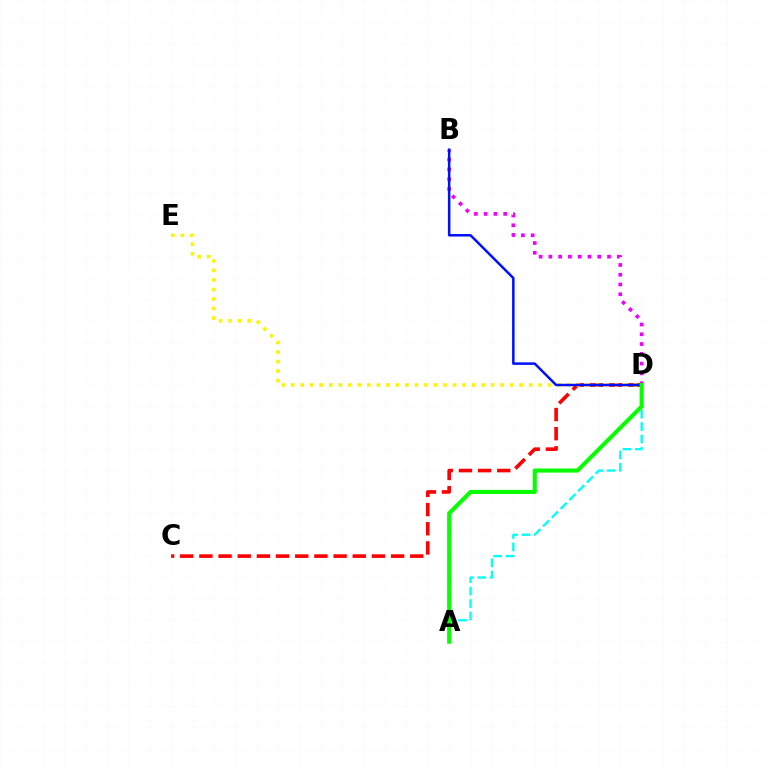{('C', 'D'): [{'color': '#ff0000', 'line_style': 'dashed', 'thickness': 2.6}], ('D', 'E'): [{'color': '#fcf500', 'line_style': 'dotted', 'thickness': 2.59}], ('B', 'D'): [{'color': '#ee00ff', 'line_style': 'dotted', 'thickness': 2.66}, {'color': '#0010ff', 'line_style': 'solid', 'thickness': 1.8}], ('A', 'D'): [{'color': '#00fff6', 'line_style': 'dashed', 'thickness': 1.69}, {'color': '#08ff00', 'line_style': 'solid', 'thickness': 2.96}]}